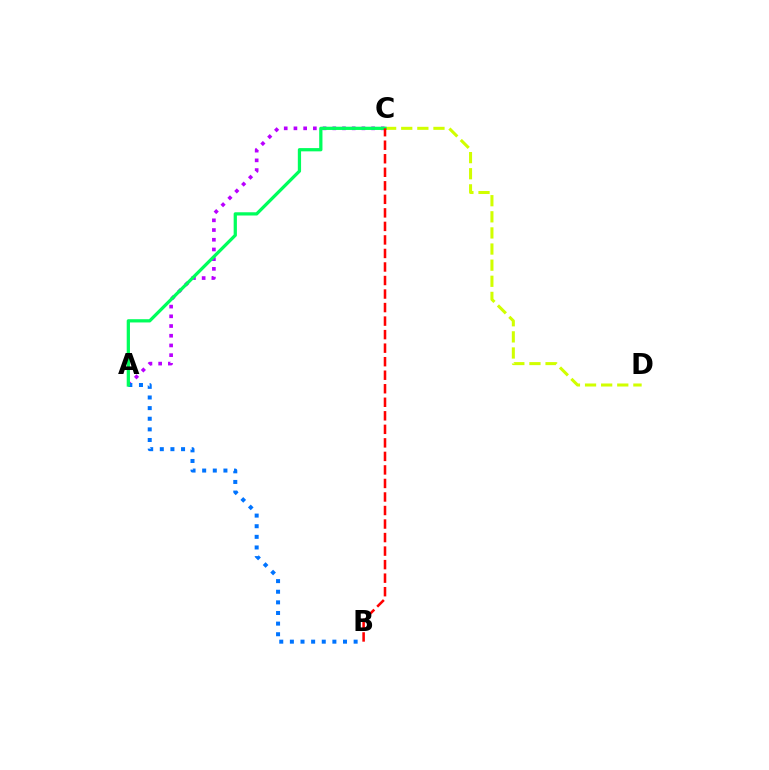{('A', 'C'): [{'color': '#b900ff', 'line_style': 'dotted', 'thickness': 2.64}, {'color': '#00ff5c', 'line_style': 'solid', 'thickness': 2.34}], ('C', 'D'): [{'color': '#d1ff00', 'line_style': 'dashed', 'thickness': 2.19}], ('A', 'B'): [{'color': '#0074ff', 'line_style': 'dotted', 'thickness': 2.89}], ('B', 'C'): [{'color': '#ff0000', 'line_style': 'dashed', 'thickness': 1.84}]}